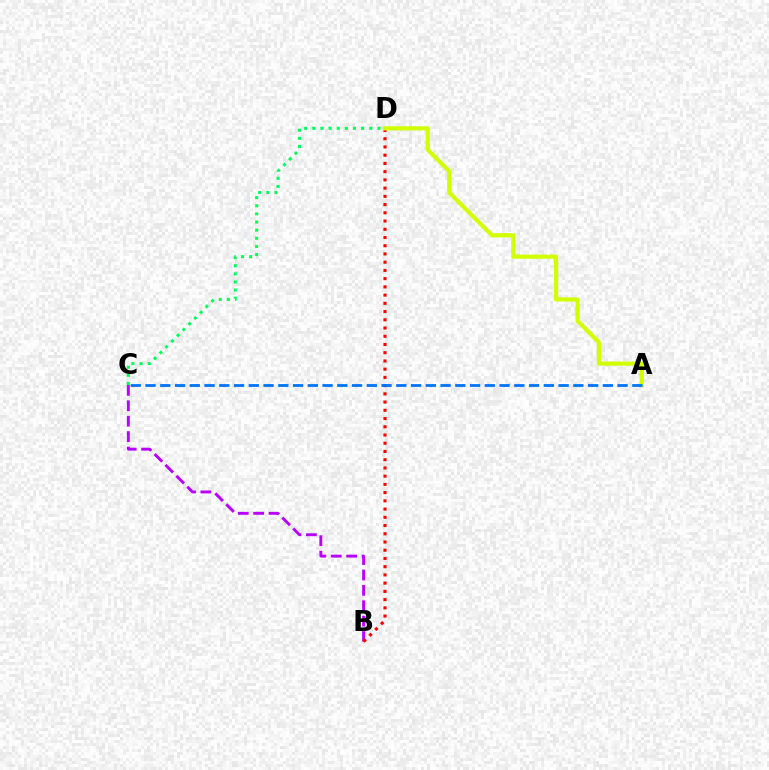{('B', 'C'): [{'color': '#b900ff', 'line_style': 'dashed', 'thickness': 2.09}], ('B', 'D'): [{'color': '#ff0000', 'line_style': 'dotted', 'thickness': 2.24}], ('A', 'D'): [{'color': '#d1ff00', 'line_style': 'solid', 'thickness': 2.98}], ('C', 'D'): [{'color': '#00ff5c', 'line_style': 'dotted', 'thickness': 2.21}], ('A', 'C'): [{'color': '#0074ff', 'line_style': 'dashed', 'thickness': 2.0}]}